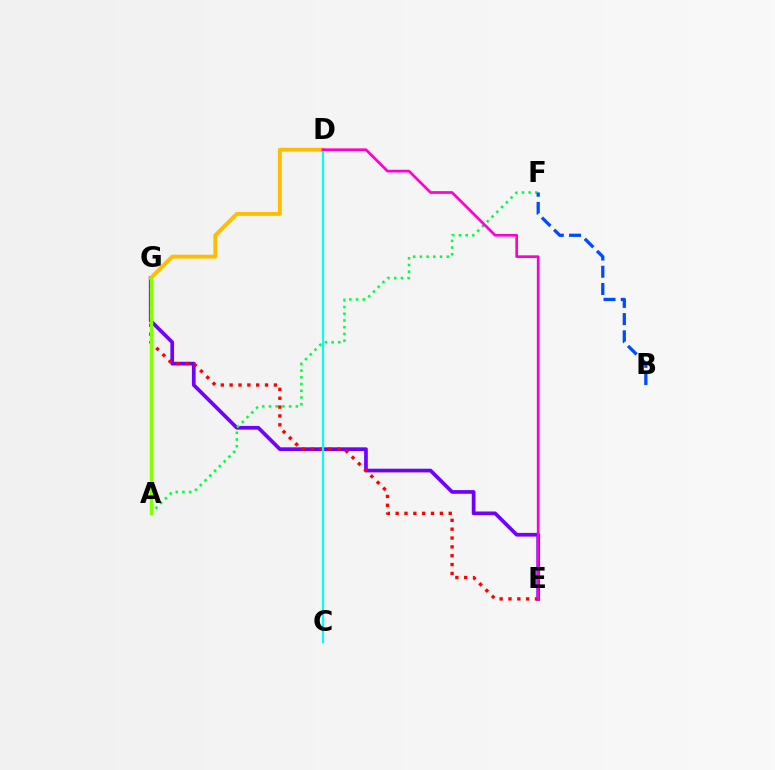{('E', 'G'): [{'color': '#7200ff', 'line_style': 'solid', 'thickness': 2.66}, {'color': '#ff0000', 'line_style': 'dotted', 'thickness': 2.4}], ('A', 'F'): [{'color': '#00ff39', 'line_style': 'dotted', 'thickness': 1.83}], ('C', 'D'): [{'color': '#00fff6', 'line_style': 'solid', 'thickness': 1.56}], ('D', 'G'): [{'color': '#ffbd00', 'line_style': 'solid', 'thickness': 2.8}], ('A', 'G'): [{'color': '#84ff00', 'line_style': 'solid', 'thickness': 2.45}], ('B', 'F'): [{'color': '#004bff', 'line_style': 'dashed', 'thickness': 2.34}], ('D', 'E'): [{'color': '#ff00cf', 'line_style': 'solid', 'thickness': 1.95}]}